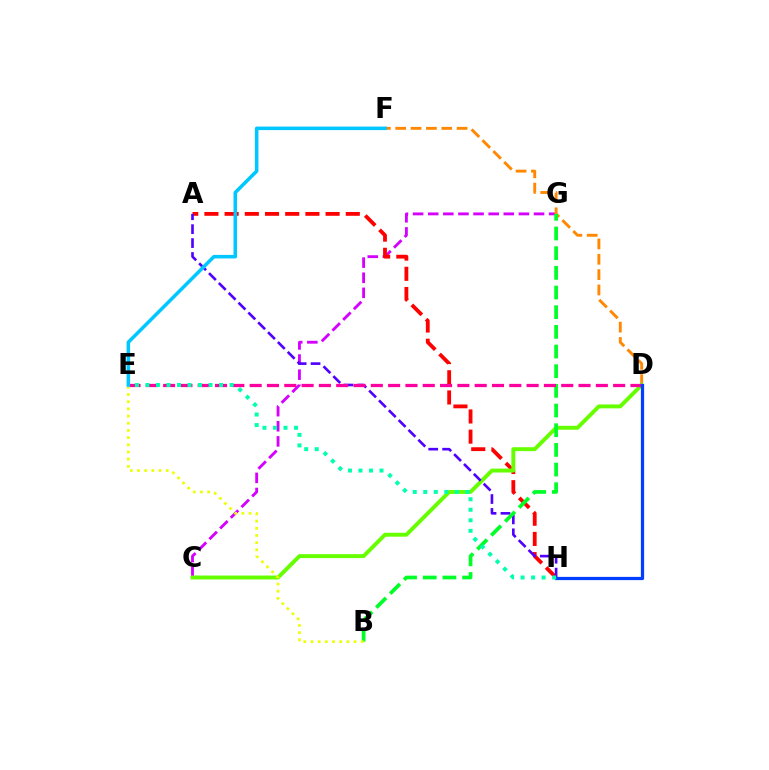{('C', 'G'): [{'color': '#d600ff', 'line_style': 'dashed', 'thickness': 2.05}], ('A', 'H'): [{'color': '#ff0000', 'line_style': 'dashed', 'thickness': 2.74}, {'color': '#4f00ff', 'line_style': 'dashed', 'thickness': 1.89}], ('D', 'F'): [{'color': '#ff8800', 'line_style': 'dashed', 'thickness': 2.08}], ('C', 'D'): [{'color': '#66ff00', 'line_style': 'solid', 'thickness': 2.82}], ('B', 'G'): [{'color': '#00ff27', 'line_style': 'dashed', 'thickness': 2.67}], ('D', 'E'): [{'color': '#ff00a0', 'line_style': 'dashed', 'thickness': 2.35}], ('D', 'H'): [{'color': '#003fff', 'line_style': 'solid', 'thickness': 2.33}], ('B', 'E'): [{'color': '#eeff00', 'line_style': 'dotted', 'thickness': 1.95}], ('E', 'H'): [{'color': '#00ffaf', 'line_style': 'dotted', 'thickness': 2.86}], ('E', 'F'): [{'color': '#00c7ff', 'line_style': 'solid', 'thickness': 2.54}]}